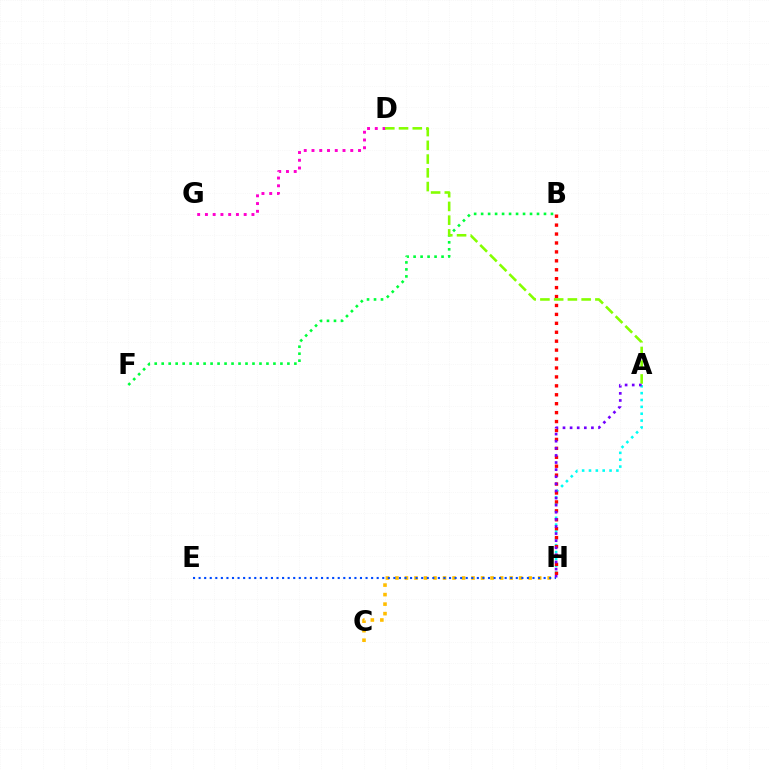{('A', 'H'): [{'color': '#00fff6', 'line_style': 'dotted', 'thickness': 1.86}, {'color': '#7200ff', 'line_style': 'dotted', 'thickness': 1.93}], ('C', 'H'): [{'color': '#ffbd00', 'line_style': 'dotted', 'thickness': 2.59}], ('D', 'G'): [{'color': '#ff00cf', 'line_style': 'dotted', 'thickness': 2.11}], ('E', 'H'): [{'color': '#004bff', 'line_style': 'dotted', 'thickness': 1.51}], ('B', 'F'): [{'color': '#00ff39', 'line_style': 'dotted', 'thickness': 1.9}], ('B', 'H'): [{'color': '#ff0000', 'line_style': 'dotted', 'thickness': 2.43}], ('A', 'D'): [{'color': '#84ff00', 'line_style': 'dashed', 'thickness': 1.87}]}